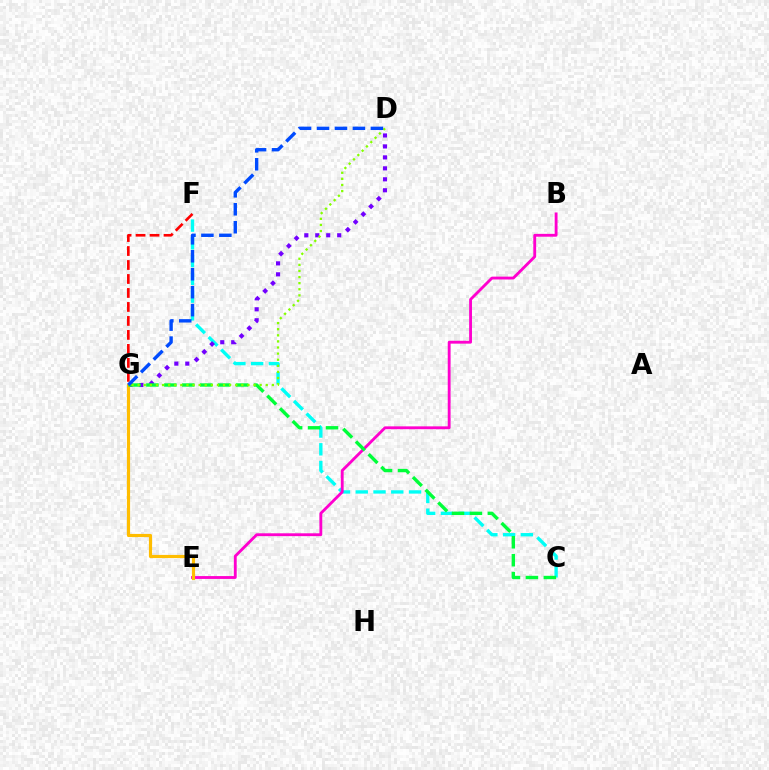{('C', 'F'): [{'color': '#00fff6', 'line_style': 'dashed', 'thickness': 2.41}], ('F', 'G'): [{'color': '#ff0000', 'line_style': 'dashed', 'thickness': 1.9}], ('D', 'G'): [{'color': '#7200ff', 'line_style': 'dotted', 'thickness': 2.98}, {'color': '#84ff00', 'line_style': 'dotted', 'thickness': 1.66}, {'color': '#004bff', 'line_style': 'dashed', 'thickness': 2.44}], ('B', 'E'): [{'color': '#ff00cf', 'line_style': 'solid', 'thickness': 2.05}], ('E', 'G'): [{'color': '#ffbd00', 'line_style': 'solid', 'thickness': 2.28}], ('C', 'G'): [{'color': '#00ff39', 'line_style': 'dashed', 'thickness': 2.44}]}